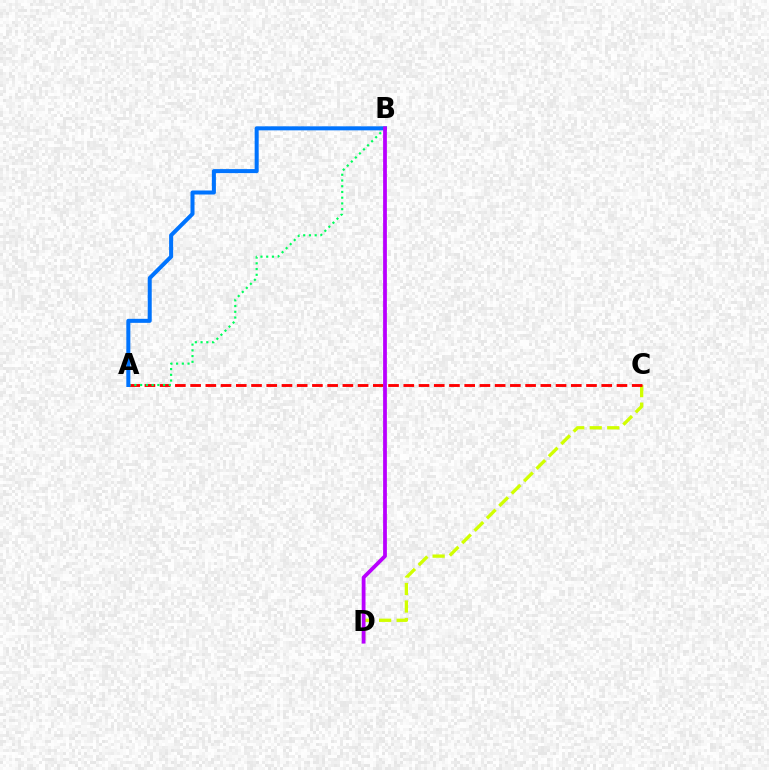{('C', 'D'): [{'color': '#d1ff00', 'line_style': 'dashed', 'thickness': 2.38}], ('A', 'C'): [{'color': '#ff0000', 'line_style': 'dashed', 'thickness': 2.07}], ('A', 'B'): [{'color': '#00ff5c', 'line_style': 'dotted', 'thickness': 1.56}, {'color': '#0074ff', 'line_style': 'solid', 'thickness': 2.89}], ('B', 'D'): [{'color': '#b900ff', 'line_style': 'solid', 'thickness': 2.72}]}